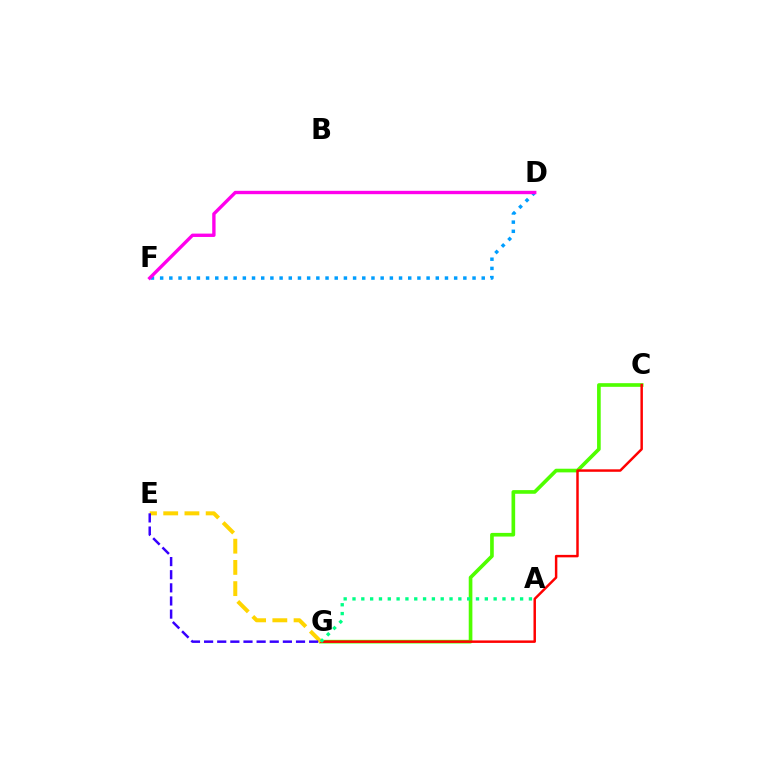{('D', 'F'): [{'color': '#009eff', 'line_style': 'dotted', 'thickness': 2.5}, {'color': '#ff00ed', 'line_style': 'solid', 'thickness': 2.42}], ('C', 'G'): [{'color': '#4fff00', 'line_style': 'solid', 'thickness': 2.63}, {'color': '#ff0000', 'line_style': 'solid', 'thickness': 1.78}], ('E', 'G'): [{'color': '#ffd500', 'line_style': 'dashed', 'thickness': 2.88}, {'color': '#3700ff', 'line_style': 'dashed', 'thickness': 1.78}], ('A', 'G'): [{'color': '#00ff86', 'line_style': 'dotted', 'thickness': 2.4}]}